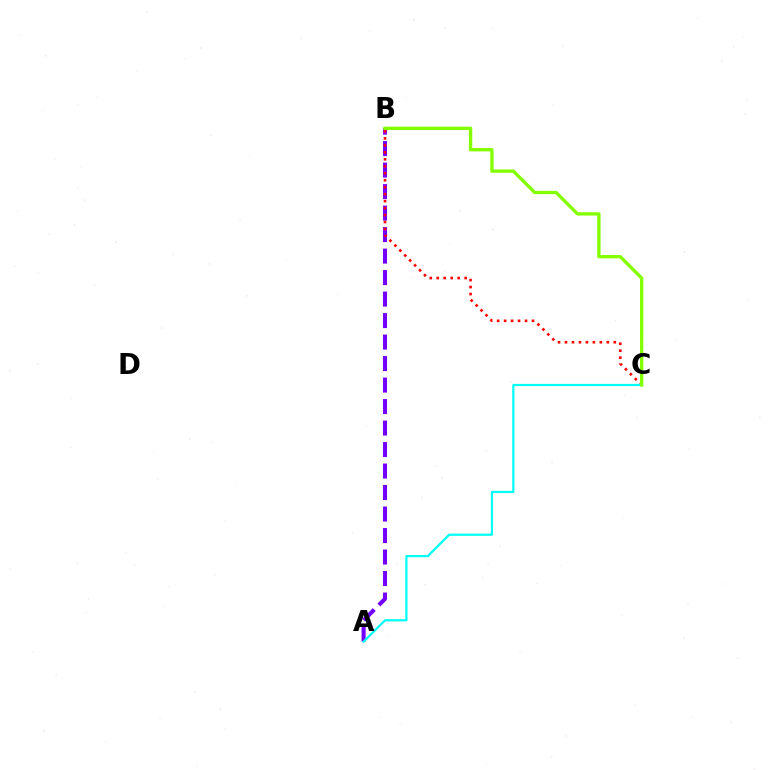{('A', 'B'): [{'color': '#7200ff', 'line_style': 'dashed', 'thickness': 2.92}], ('B', 'C'): [{'color': '#ff0000', 'line_style': 'dotted', 'thickness': 1.89}, {'color': '#84ff00', 'line_style': 'solid', 'thickness': 2.4}], ('A', 'C'): [{'color': '#00fff6', 'line_style': 'solid', 'thickness': 1.59}]}